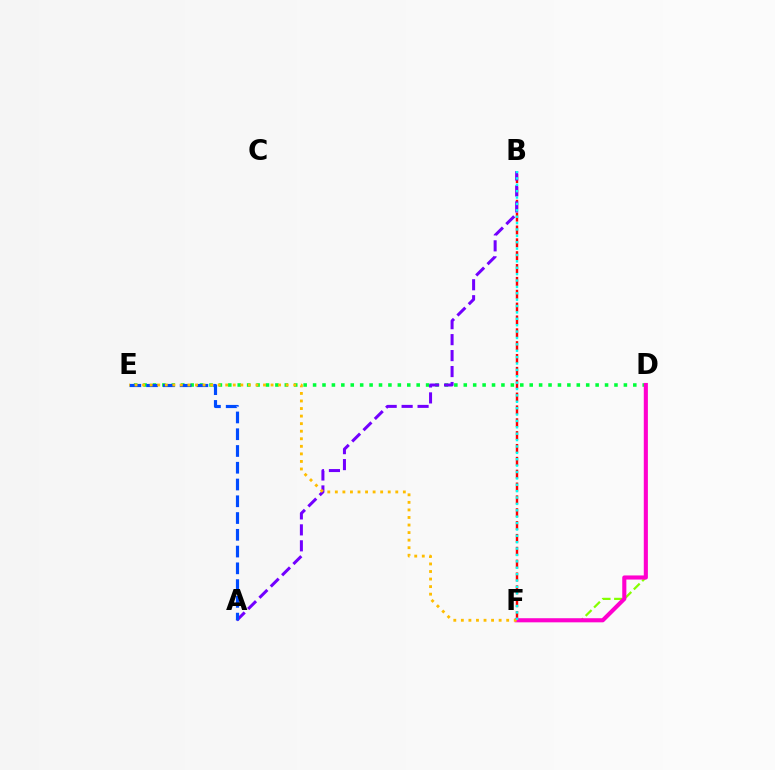{('D', 'F'): [{'color': '#84ff00', 'line_style': 'dashed', 'thickness': 1.6}, {'color': '#ff00cf', 'line_style': 'solid', 'thickness': 2.96}], ('B', 'F'): [{'color': '#ff0000', 'line_style': 'dashed', 'thickness': 1.75}, {'color': '#00fff6', 'line_style': 'dotted', 'thickness': 1.73}], ('D', 'E'): [{'color': '#00ff39', 'line_style': 'dotted', 'thickness': 2.56}], ('A', 'B'): [{'color': '#7200ff', 'line_style': 'dashed', 'thickness': 2.17}], ('A', 'E'): [{'color': '#004bff', 'line_style': 'dashed', 'thickness': 2.28}], ('E', 'F'): [{'color': '#ffbd00', 'line_style': 'dotted', 'thickness': 2.05}]}